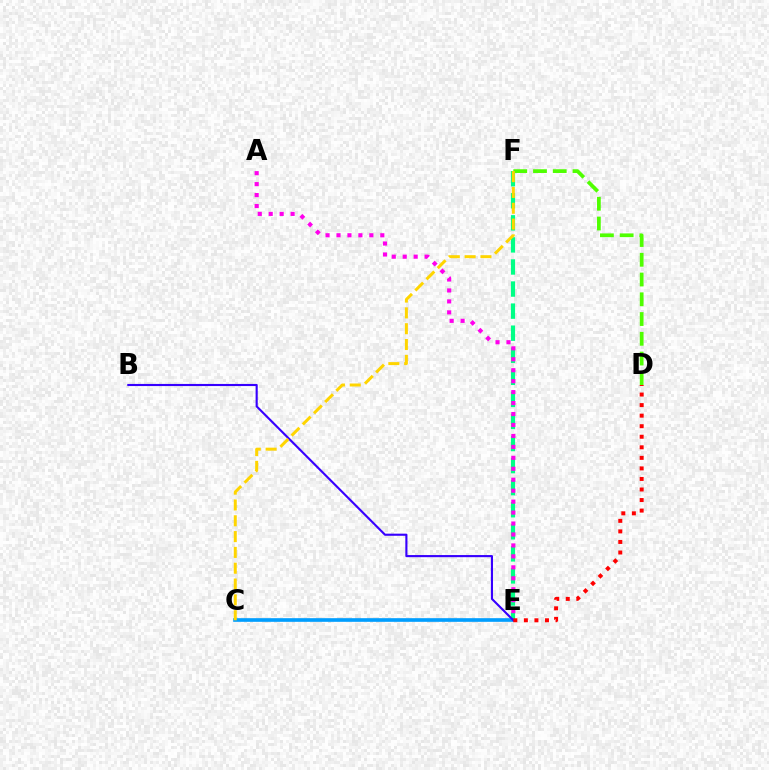{('E', 'F'): [{'color': '#00ff86', 'line_style': 'dashed', 'thickness': 3.0}], ('A', 'E'): [{'color': '#ff00ed', 'line_style': 'dotted', 'thickness': 2.98}], ('C', 'E'): [{'color': '#009eff', 'line_style': 'solid', 'thickness': 2.63}], ('B', 'E'): [{'color': '#3700ff', 'line_style': 'solid', 'thickness': 1.53}], ('D', 'F'): [{'color': '#4fff00', 'line_style': 'dashed', 'thickness': 2.68}], ('C', 'F'): [{'color': '#ffd500', 'line_style': 'dashed', 'thickness': 2.15}], ('D', 'E'): [{'color': '#ff0000', 'line_style': 'dotted', 'thickness': 2.87}]}